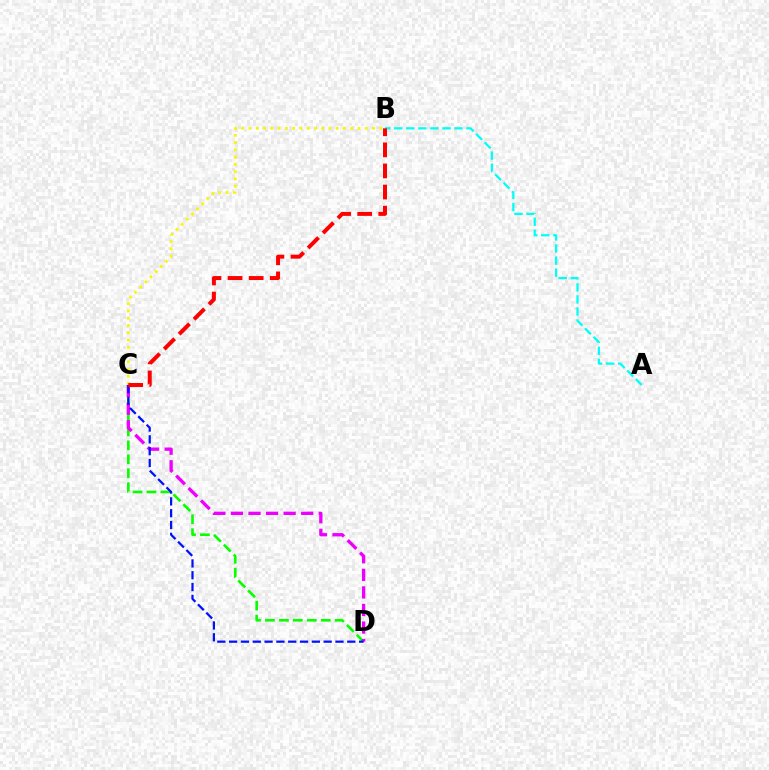{('C', 'D'): [{'color': '#08ff00', 'line_style': 'dashed', 'thickness': 1.89}, {'color': '#ee00ff', 'line_style': 'dashed', 'thickness': 2.39}, {'color': '#0010ff', 'line_style': 'dashed', 'thickness': 1.61}], ('A', 'B'): [{'color': '#00fff6', 'line_style': 'dashed', 'thickness': 1.64}], ('B', 'C'): [{'color': '#fcf500', 'line_style': 'dotted', 'thickness': 1.97}, {'color': '#ff0000', 'line_style': 'dashed', 'thickness': 2.87}]}